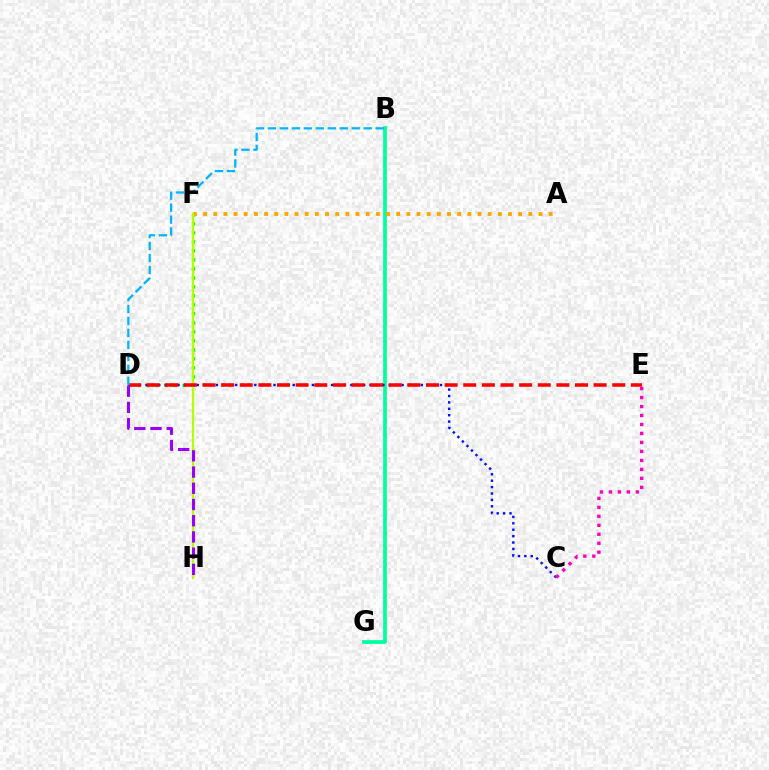{('D', 'F'): [{'color': '#08ff00', 'line_style': 'dotted', 'thickness': 2.44}], ('B', 'G'): [{'color': '#00ff9d', 'line_style': 'solid', 'thickness': 2.67}], ('A', 'F'): [{'color': '#ffa500', 'line_style': 'dotted', 'thickness': 2.76}], ('C', 'D'): [{'color': '#0010ff', 'line_style': 'dotted', 'thickness': 1.74}], ('F', 'H'): [{'color': '#b3ff00', 'line_style': 'solid', 'thickness': 1.61}], ('D', 'E'): [{'color': '#ff0000', 'line_style': 'dashed', 'thickness': 2.53}], ('D', 'H'): [{'color': '#9b00ff', 'line_style': 'dashed', 'thickness': 2.2}], ('B', 'D'): [{'color': '#00b5ff', 'line_style': 'dashed', 'thickness': 1.63}], ('C', 'E'): [{'color': '#ff00bd', 'line_style': 'dotted', 'thickness': 2.44}]}